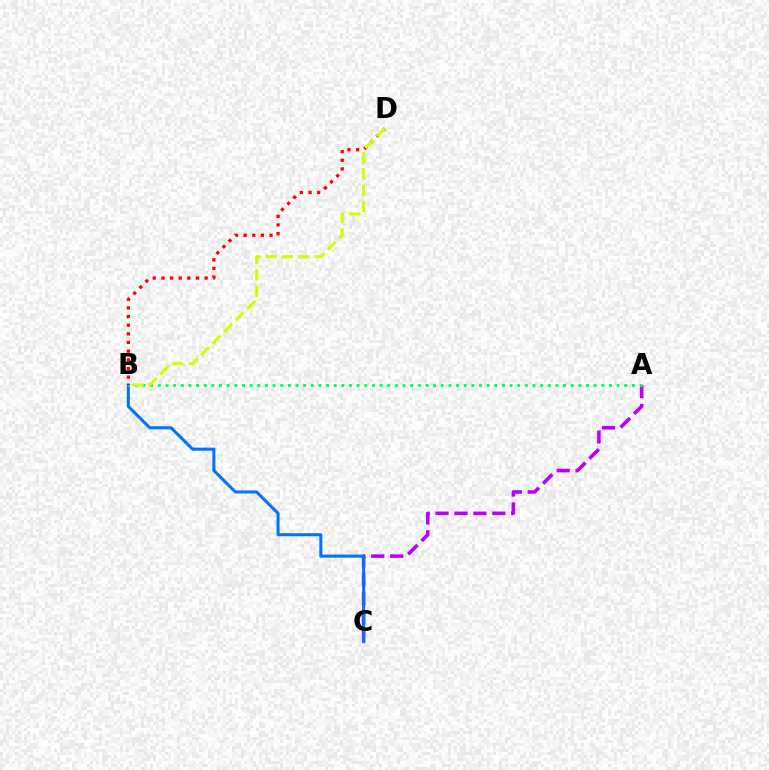{('A', 'C'): [{'color': '#b900ff', 'line_style': 'dashed', 'thickness': 2.57}], ('B', 'C'): [{'color': '#0074ff', 'line_style': 'solid', 'thickness': 2.19}], ('A', 'B'): [{'color': '#00ff5c', 'line_style': 'dotted', 'thickness': 2.08}], ('B', 'D'): [{'color': '#ff0000', 'line_style': 'dotted', 'thickness': 2.35}, {'color': '#d1ff00', 'line_style': 'dashed', 'thickness': 2.21}]}